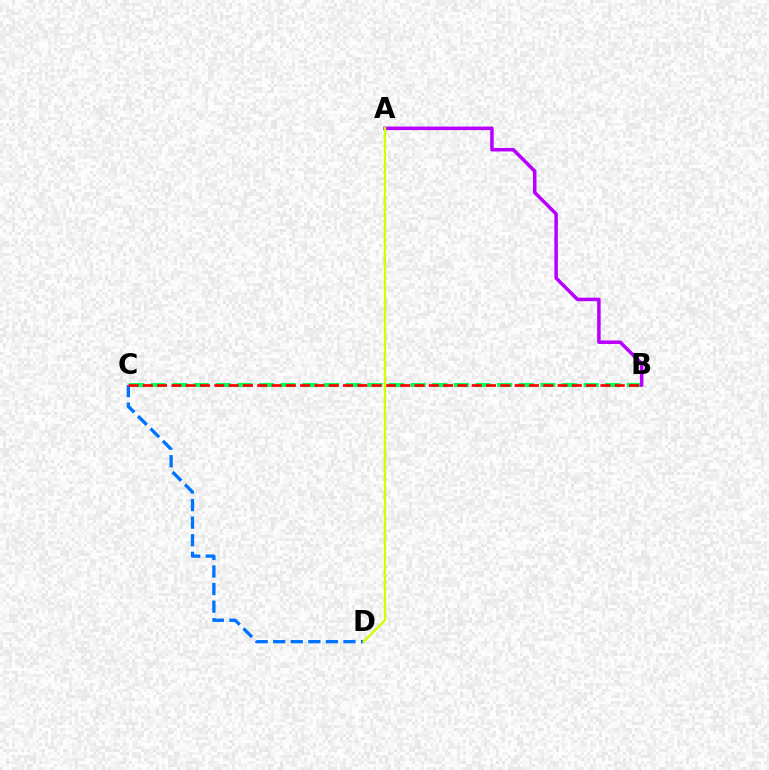{('B', 'C'): [{'color': '#00ff5c', 'line_style': 'dashed', 'thickness': 2.94}, {'color': '#ff0000', 'line_style': 'dashed', 'thickness': 1.94}], ('C', 'D'): [{'color': '#0074ff', 'line_style': 'dashed', 'thickness': 2.39}], ('A', 'B'): [{'color': '#b900ff', 'line_style': 'solid', 'thickness': 2.53}], ('A', 'D'): [{'color': '#d1ff00', 'line_style': 'solid', 'thickness': 1.69}]}